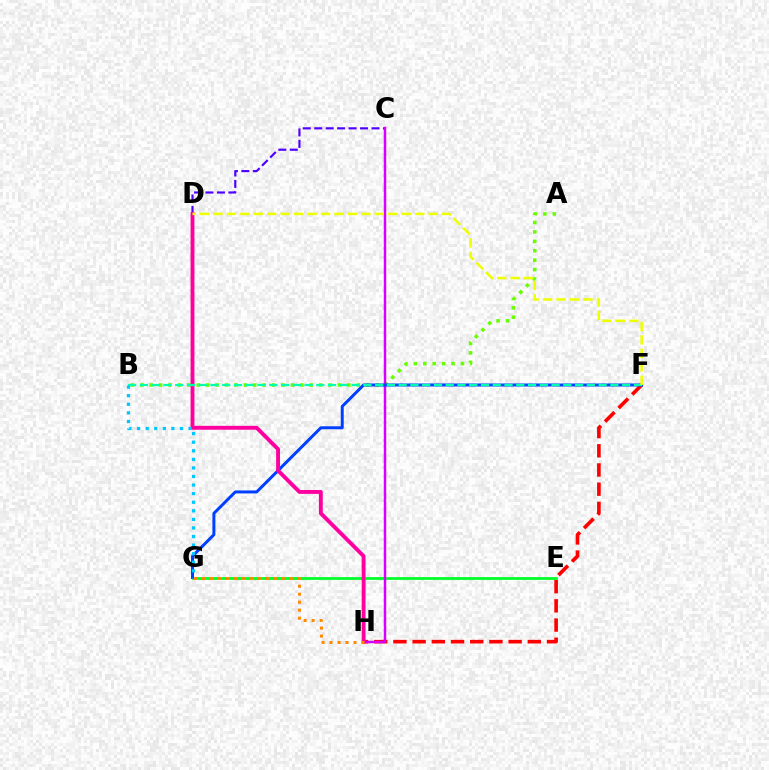{('A', 'B'): [{'color': '#66ff00', 'line_style': 'dotted', 'thickness': 2.56}], ('F', 'H'): [{'color': '#ff0000', 'line_style': 'dashed', 'thickness': 2.61}], ('E', 'G'): [{'color': '#00ff27', 'line_style': 'solid', 'thickness': 1.99}], ('C', 'D'): [{'color': '#4f00ff', 'line_style': 'dashed', 'thickness': 1.56}], ('C', 'H'): [{'color': '#d600ff', 'line_style': 'solid', 'thickness': 1.78}], ('F', 'G'): [{'color': '#003fff', 'line_style': 'solid', 'thickness': 2.15}], ('D', 'H'): [{'color': '#ff00a0', 'line_style': 'solid', 'thickness': 2.79}], ('B', 'F'): [{'color': '#00ffaf', 'line_style': 'dashed', 'thickness': 1.6}], ('D', 'F'): [{'color': '#eeff00', 'line_style': 'dashed', 'thickness': 1.83}], ('B', 'G'): [{'color': '#00c7ff', 'line_style': 'dotted', 'thickness': 2.33}], ('G', 'H'): [{'color': '#ff8800', 'line_style': 'dotted', 'thickness': 2.17}]}